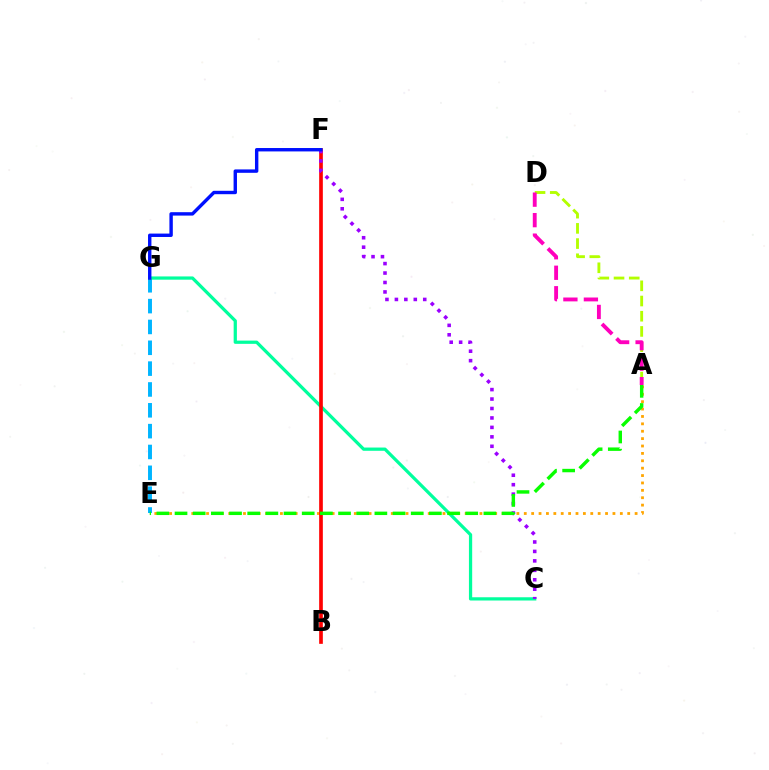{('A', 'E'): [{'color': '#ffa500', 'line_style': 'dotted', 'thickness': 2.01}, {'color': '#08ff00', 'line_style': 'dashed', 'thickness': 2.47}], ('E', 'G'): [{'color': '#00b5ff', 'line_style': 'dashed', 'thickness': 2.83}], ('C', 'G'): [{'color': '#00ff9d', 'line_style': 'solid', 'thickness': 2.34}], ('B', 'F'): [{'color': '#ff0000', 'line_style': 'solid', 'thickness': 2.64}], ('C', 'F'): [{'color': '#9b00ff', 'line_style': 'dotted', 'thickness': 2.57}], ('A', 'D'): [{'color': '#b3ff00', 'line_style': 'dashed', 'thickness': 2.07}, {'color': '#ff00bd', 'line_style': 'dashed', 'thickness': 2.78}], ('F', 'G'): [{'color': '#0010ff', 'line_style': 'solid', 'thickness': 2.45}]}